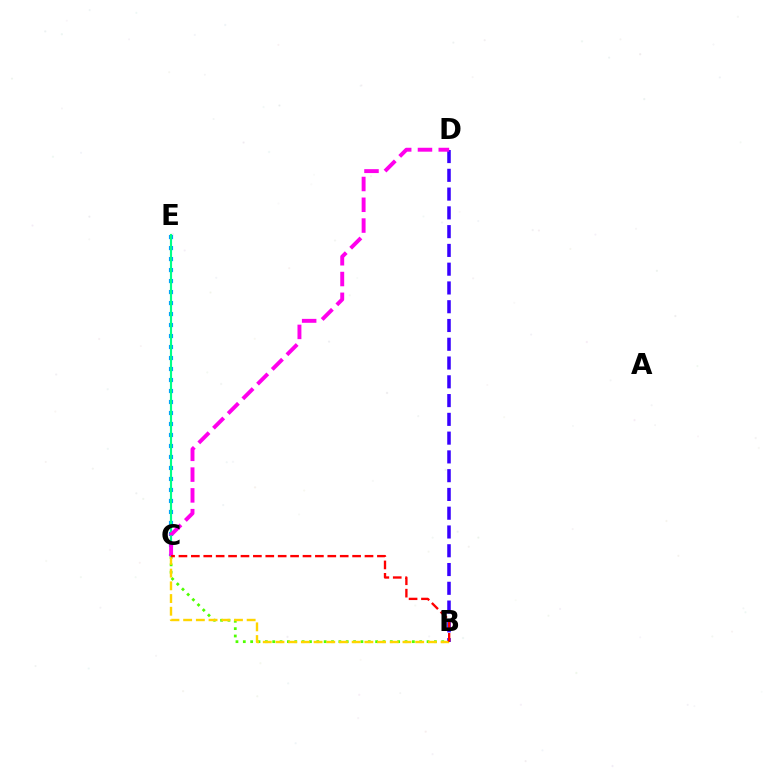{('C', 'E'): [{'color': '#009eff', 'line_style': 'dotted', 'thickness': 2.99}, {'color': '#00ff86', 'line_style': 'solid', 'thickness': 1.56}], ('B', 'D'): [{'color': '#3700ff', 'line_style': 'dashed', 'thickness': 2.55}], ('B', 'C'): [{'color': '#4fff00', 'line_style': 'dotted', 'thickness': 2.0}, {'color': '#ffd500', 'line_style': 'dashed', 'thickness': 1.73}, {'color': '#ff0000', 'line_style': 'dashed', 'thickness': 1.69}], ('C', 'D'): [{'color': '#ff00ed', 'line_style': 'dashed', 'thickness': 2.82}]}